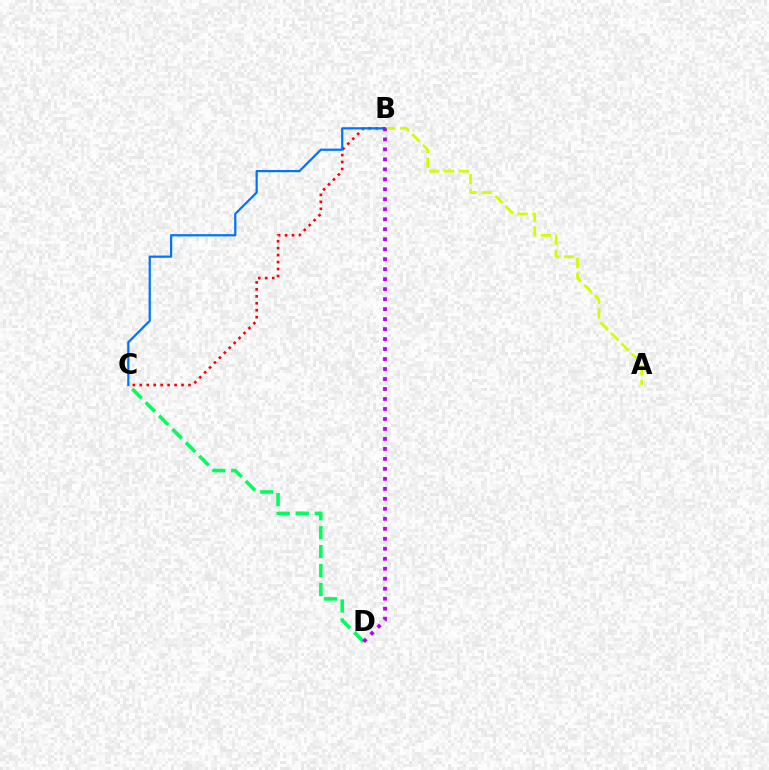{('C', 'D'): [{'color': '#00ff5c', 'line_style': 'dashed', 'thickness': 2.57}], ('B', 'C'): [{'color': '#ff0000', 'line_style': 'dotted', 'thickness': 1.89}, {'color': '#0074ff', 'line_style': 'solid', 'thickness': 1.6}], ('A', 'B'): [{'color': '#d1ff00', 'line_style': 'dashed', 'thickness': 2.02}], ('B', 'D'): [{'color': '#b900ff', 'line_style': 'dotted', 'thickness': 2.71}]}